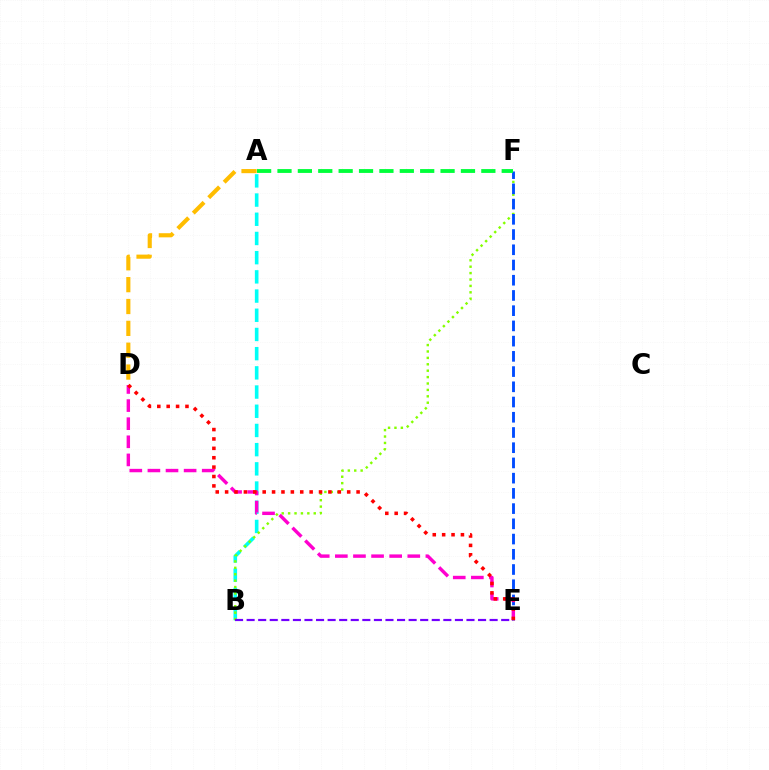{('A', 'B'): [{'color': '#00fff6', 'line_style': 'dashed', 'thickness': 2.61}], ('B', 'F'): [{'color': '#84ff00', 'line_style': 'dotted', 'thickness': 1.74}], ('E', 'F'): [{'color': '#004bff', 'line_style': 'dashed', 'thickness': 2.07}], ('D', 'E'): [{'color': '#ff00cf', 'line_style': 'dashed', 'thickness': 2.46}, {'color': '#ff0000', 'line_style': 'dotted', 'thickness': 2.55}], ('A', 'F'): [{'color': '#00ff39', 'line_style': 'dashed', 'thickness': 2.77}], ('B', 'E'): [{'color': '#7200ff', 'line_style': 'dashed', 'thickness': 1.57}], ('A', 'D'): [{'color': '#ffbd00', 'line_style': 'dashed', 'thickness': 2.97}]}